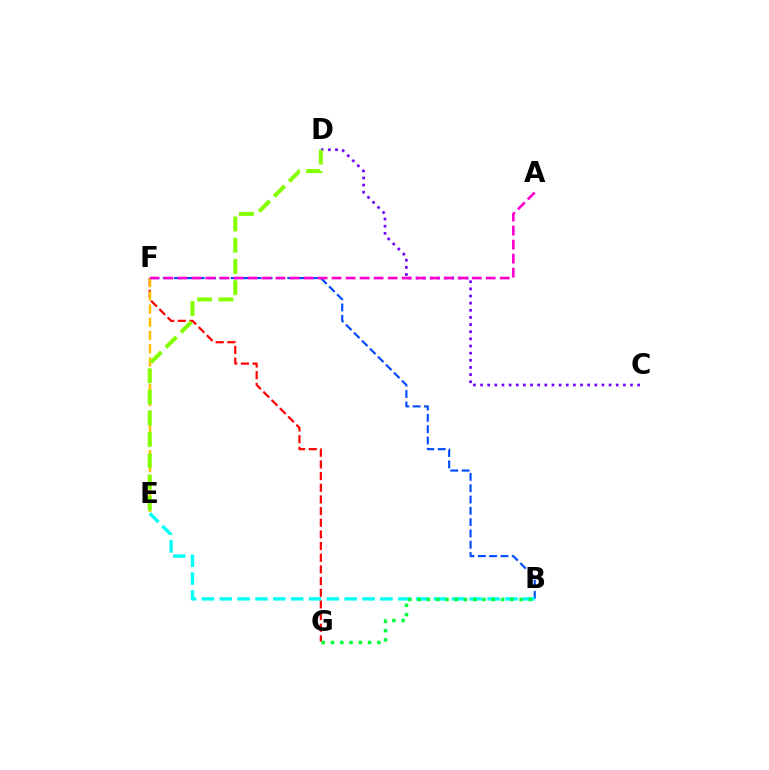{('B', 'F'): [{'color': '#004bff', 'line_style': 'dashed', 'thickness': 1.54}], ('C', 'D'): [{'color': '#7200ff', 'line_style': 'dotted', 'thickness': 1.94}], ('F', 'G'): [{'color': '#ff0000', 'line_style': 'dashed', 'thickness': 1.58}], ('B', 'E'): [{'color': '#00fff6', 'line_style': 'dashed', 'thickness': 2.43}], ('E', 'F'): [{'color': '#ffbd00', 'line_style': 'dashed', 'thickness': 1.8}], ('A', 'F'): [{'color': '#ff00cf', 'line_style': 'dashed', 'thickness': 1.9}], ('B', 'G'): [{'color': '#00ff39', 'line_style': 'dotted', 'thickness': 2.52}], ('D', 'E'): [{'color': '#84ff00', 'line_style': 'dashed', 'thickness': 2.88}]}